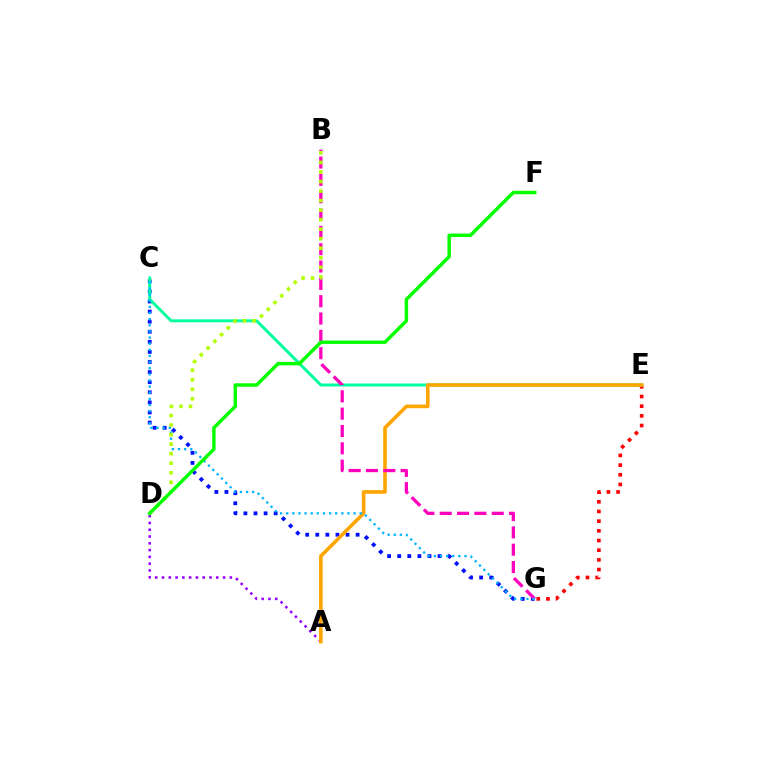{('E', 'G'): [{'color': '#ff0000', 'line_style': 'dotted', 'thickness': 2.63}], ('A', 'D'): [{'color': '#9b00ff', 'line_style': 'dotted', 'thickness': 1.84}], ('C', 'G'): [{'color': '#0010ff', 'line_style': 'dotted', 'thickness': 2.74}, {'color': '#00b5ff', 'line_style': 'dotted', 'thickness': 1.66}], ('C', 'E'): [{'color': '#00ff9d', 'line_style': 'solid', 'thickness': 2.13}], ('A', 'E'): [{'color': '#ffa500', 'line_style': 'solid', 'thickness': 2.59}], ('B', 'G'): [{'color': '#ff00bd', 'line_style': 'dashed', 'thickness': 2.35}], ('B', 'D'): [{'color': '#b3ff00', 'line_style': 'dotted', 'thickness': 2.59}], ('D', 'F'): [{'color': '#08ff00', 'line_style': 'solid', 'thickness': 2.5}]}